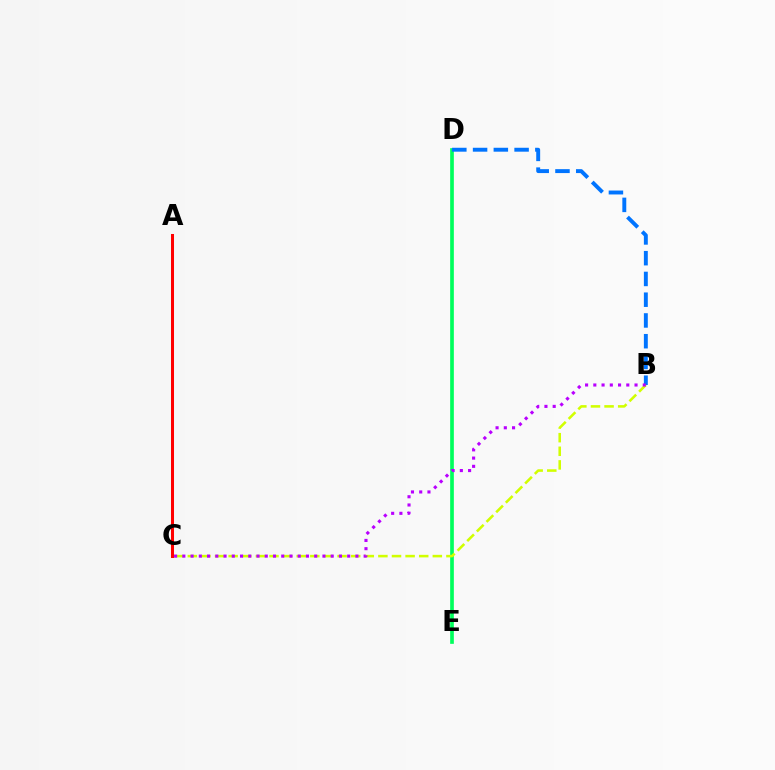{('D', 'E'): [{'color': '#00ff5c', 'line_style': 'solid', 'thickness': 2.65}], ('A', 'C'): [{'color': '#ff0000', 'line_style': 'solid', 'thickness': 2.18}], ('B', 'D'): [{'color': '#0074ff', 'line_style': 'dashed', 'thickness': 2.82}], ('B', 'C'): [{'color': '#d1ff00', 'line_style': 'dashed', 'thickness': 1.85}, {'color': '#b900ff', 'line_style': 'dotted', 'thickness': 2.24}]}